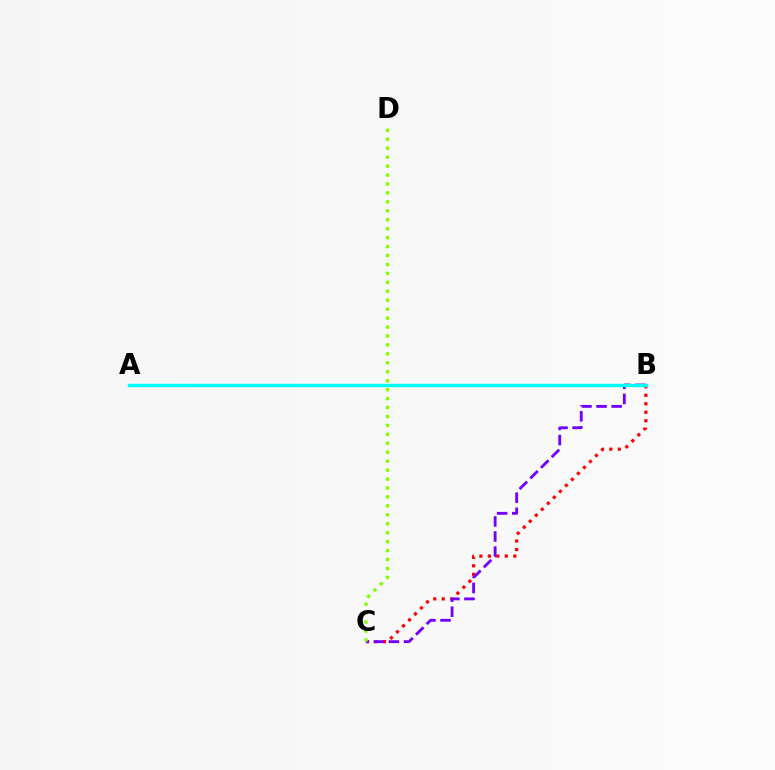{('B', 'C'): [{'color': '#ff0000', 'line_style': 'dotted', 'thickness': 2.3}, {'color': '#7200ff', 'line_style': 'dashed', 'thickness': 2.05}], ('C', 'D'): [{'color': '#84ff00', 'line_style': 'dotted', 'thickness': 2.43}], ('A', 'B'): [{'color': '#00fff6', 'line_style': 'solid', 'thickness': 2.43}]}